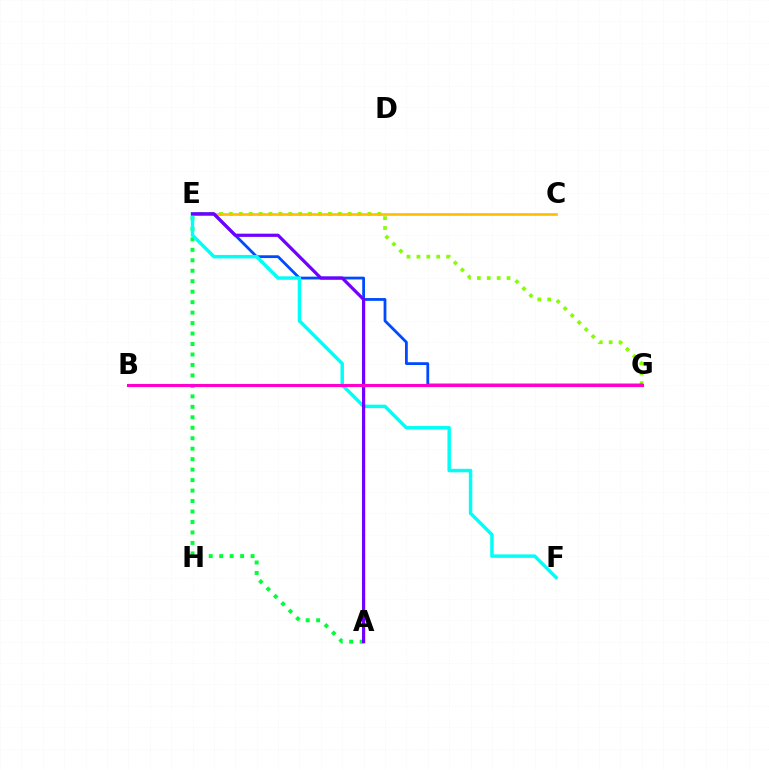{('B', 'G'): [{'color': '#ff0000', 'line_style': 'dotted', 'thickness': 2.0}, {'color': '#ff00cf', 'line_style': 'solid', 'thickness': 2.23}], ('A', 'E'): [{'color': '#00ff39', 'line_style': 'dotted', 'thickness': 2.84}, {'color': '#7200ff', 'line_style': 'solid', 'thickness': 2.31}], ('E', 'G'): [{'color': '#84ff00', 'line_style': 'dotted', 'thickness': 2.69}, {'color': '#004bff', 'line_style': 'solid', 'thickness': 2.01}], ('C', 'E'): [{'color': '#ffbd00', 'line_style': 'solid', 'thickness': 1.9}], ('E', 'F'): [{'color': '#00fff6', 'line_style': 'solid', 'thickness': 2.5}]}